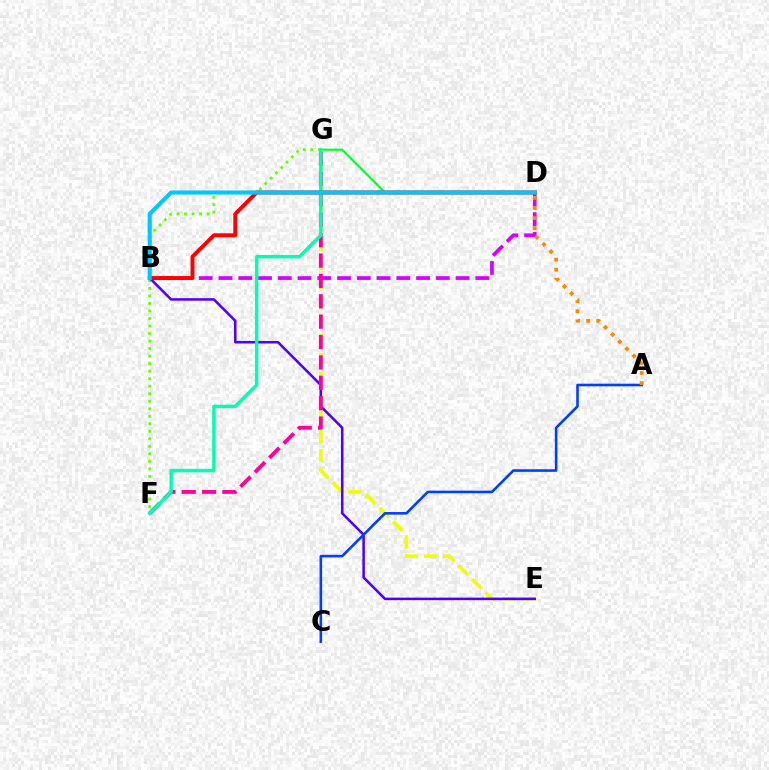{('D', 'G'): [{'color': '#00ff27', 'line_style': 'solid', 'thickness': 1.55}], ('F', 'G'): [{'color': '#66ff00', 'line_style': 'dotted', 'thickness': 2.04}, {'color': '#ff00a0', 'line_style': 'dashed', 'thickness': 2.77}, {'color': '#00ffaf', 'line_style': 'solid', 'thickness': 2.46}], ('E', 'G'): [{'color': '#eeff00', 'line_style': 'dashed', 'thickness': 2.61}], ('B', 'E'): [{'color': '#4f00ff', 'line_style': 'solid', 'thickness': 1.83}], ('B', 'D'): [{'color': '#d600ff', 'line_style': 'dashed', 'thickness': 2.68}, {'color': '#ff0000', 'line_style': 'solid', 'thickness': 2.83}, {'color': '#00c7ff', 'line_style': 'solid', 'thickness': 2.95}], ('A', 'C'): [{'color': '#003fff', 'line_style': 'solid', 'thickness': 1.87}], ('A', 'D'): [{'color': '#ff8800', 'line_style': 'dotted', 'thickness': 2.74}]}